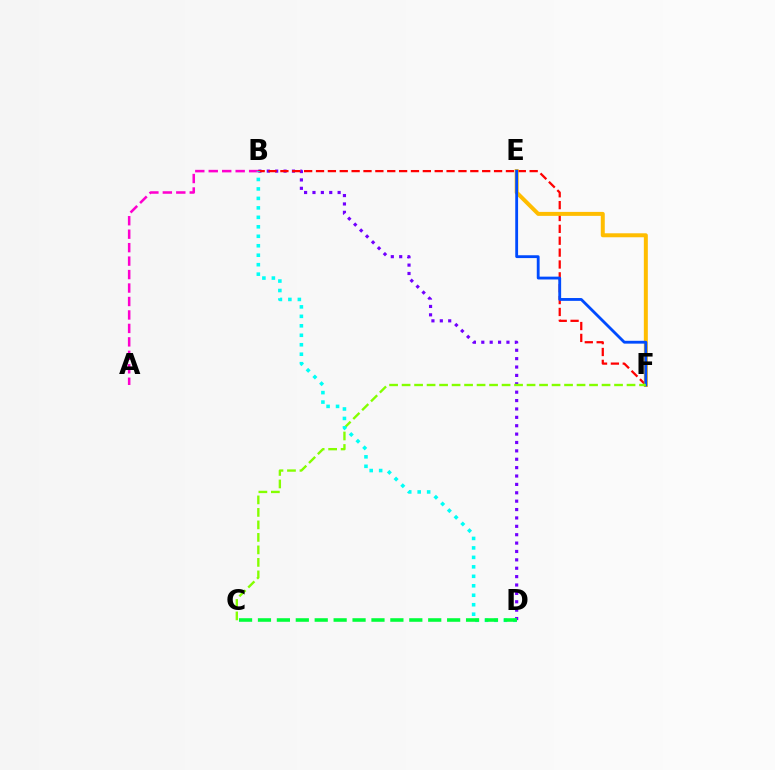{('B', 'D'): [{'color': '#7200ff', 'line_style': 'dotted', 'thickness': 2.28}, {'color': '#00fff6', 'line_style': 'dotted', 'thickness': 2.57}], ('A', 'B'): [{'color': '#ff00cf', 'line_style': 'dashed', 'thickness': 1.83}], ('B', 'F'): [{'color': '#ff0000', 'line_style': 'dashed', 'thickness': 1.61}], ('E', 'F'): [{'color': '#ffbd00', 'line_style': 'solid', 'thickness': 2.87}, {'color': '#004bff', 'line_style': 'solid', 'thickness': 2.04}], ('C', 'F'): [{'color': '#84ff00', 'line_style': 'dashed', 'thickness': 1.7}], ('C', 'D'): [{'color': '#00ff39', 'line_style': 'dashed', 'thickness': 2.57}]}